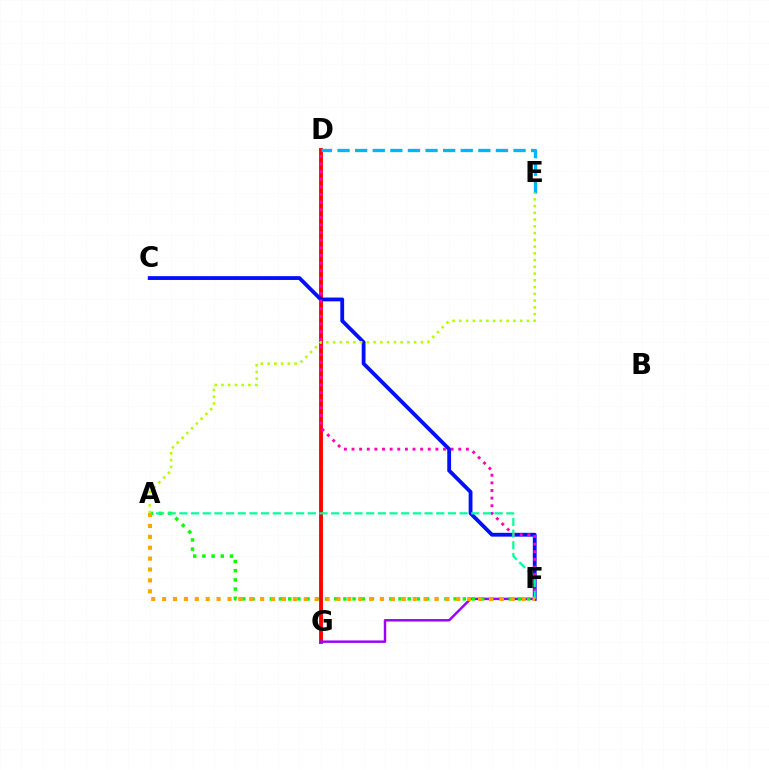{('D', 'G'): [{'color': '#ff0000', 'line_style': 'solid', 'thickness': 2.78}], ('C', 'F'): [{'color': '#0010ff', 'line_style': 'solid', 'thickness': 2.75}], ('F', 'G'): [{'color': '#9b00ff', 'line_style': 'solid', 'thickness': 1.76}], ('D', 'F'): [{'color': '#ff00bd', 'line_style': 'dotted', 'thickness': 2.07}], ('A', 'F'): [{'color': '#08ff00', 'line_style': 'dotted', 'thickness': 2.5}, {'color': '#00ff9d', 'line_style': 'dashed', 'thickness': 1.59}, {'color': '#ffa500', 'line_style': 'dotted', 'thickness': 2.96}], ('D', 'E'): [{'color': '#00b5ff', 'line_style': 'dashed', 'thickness': 2.39}], ('A', 'E'): [{'color': '#b3ff00', 'line_style': 'dotted', 'thickness': 1.84}]}